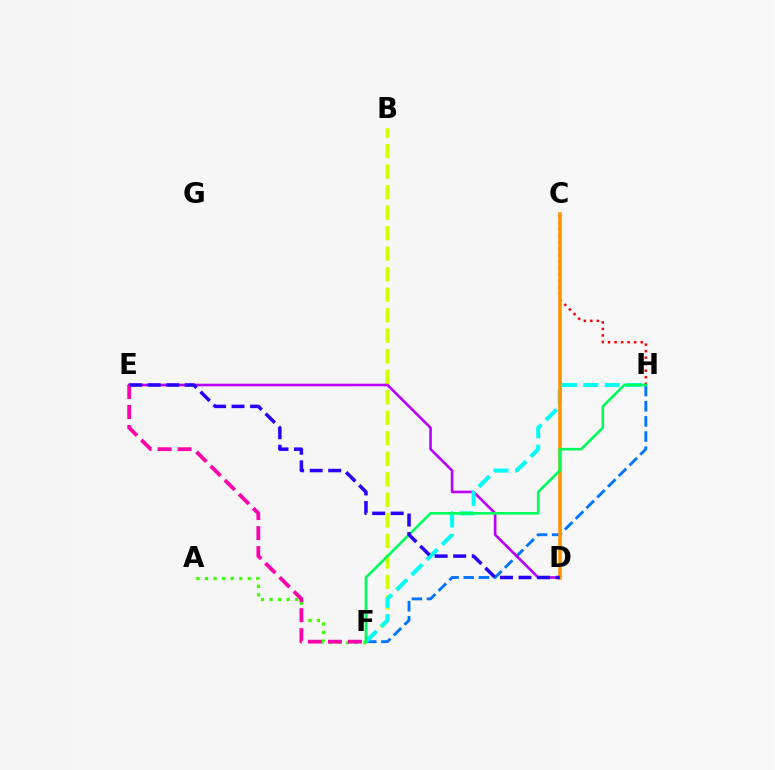{('C', 'H'): [{'color': '#ff0000', 'line_style': 'dotted', 'thickness': 1.77}], ('B', 'F'): [{'color': '#d1ff00', 'line_style': 'dashed', 'thickness': 2.79}], ('F', 'H'): [{'color': '#0074ff', 'line_style': 'dashed', 'thickness': 2.06}, {'color': '#00fff6', 'line_style': 'dashed', 'thickness': 2.91}, {'color': '#00ff5c', 'line_style': 'solid', 'thickness': 1.9}], ('D', 'E'): [{'color': '#b900ff', 'line_style': 'solid', 'thickness': 1.88}, {'color': '#2500ff', 'line_style': 'dashed', 'thickness': 2.52}], ('A', 'F'): [{'color': '#3dff00', 'line_style': 'dotted', 'thickness': 2.32}], ('E', 'F'): [{'color': '#ff00ac', 'line_style': 'dashed', 'thickness': 2.72}], ('C', 'D'): [{'color': '#ff9400', 'line_style': 'solid', 'thickness': 2.57}]}